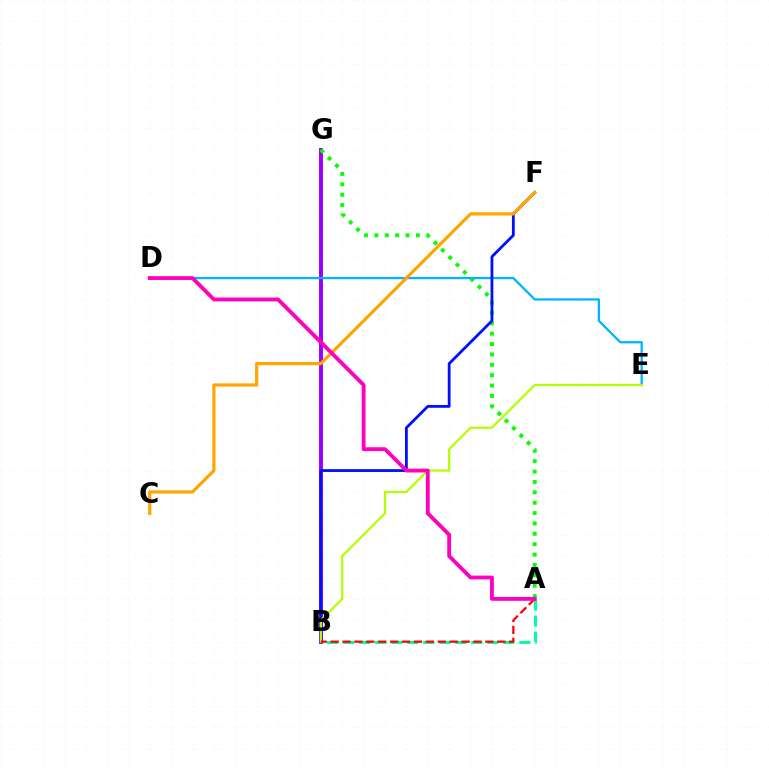{('B', 'G'): [{'color': '#9b00ff', 'line_style': 'solid', 'thickness': 2.83}], ('A', 'G'): [{'color': '#08ff00', 'line_style': 'dotted', 'thickness': 2.82}], ('A', 'B'): [{'color': '#00ff9d', 'line_style': 'dashed', 'thickness': 2.18}, {'color': '#ff0000', 'line_style': 'dashed', 'thickness': 1.62}], ('D', 'E'): [{'color': '#00b5ff', 'line_style': 'solid', 'thickness': 1.64}], ('B', 'F'): [{'color': '#0010ff', 'line_style': 'solid', 'thickness': 2.01}], ('B', 'E'): [{'color': '#b3ff00', 'line_style': 'solid', 'thickness': 1.61}], ('C', 'F'): [{'color': '#ffa500', 'line_style': 'solid', 'thickness': 2.31}], ('A', 'D'): [{'color': '#ff00bd', 'line_style': 'solid', 'thickness': 2.76}]}